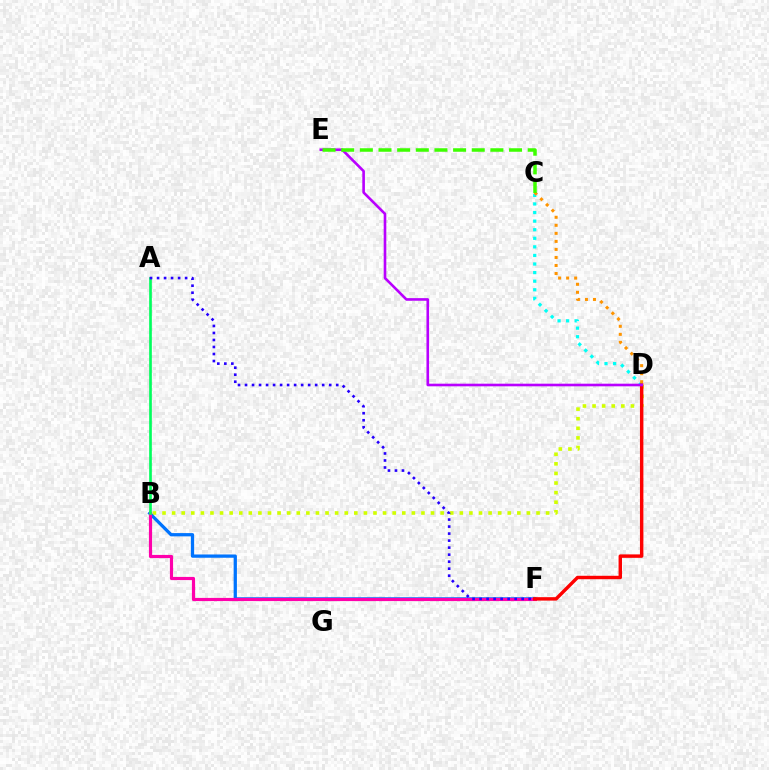{('C', 'D'): [{'color': '#00fff6', 'line_style': 'dotted', 'thickness': 2.33}, {'color': '#ff9400', 'line_style': 'dotted', 'thickness': 2.18}], ('B', 'D'): [{'color': '#d1ff00', 'line_style': 'dotted', 'thickness': 2.61}], ('B', 'F'): [{'color': '#0074ff', 'line_style': 'solid', 'thickness': 2.35}, {'color': '#ff00ac', 'line_style': 'solid', 'thickness': 2.29}], ('D', 'F'): [{'color': '#ff0000', 'line_style': 'solid', 'thickness': 2.47}], ('A', 'B'): [{'color': '#00ff5c', 'line_style': 'solid', 'thickness': 1.92}], ('D', 'E'): [{'color': '#b900ff', 'line_style': 'solid', 'thickness': 1.89}], ('C', 'E'): [{'color': '#3dff00', 'line_style': 'dashed', 'thickness': 2.53}], ('A', 'F'): [{'color': '#2500ff', 'line_style': 'dotted', 'thickness': 1.91}]}